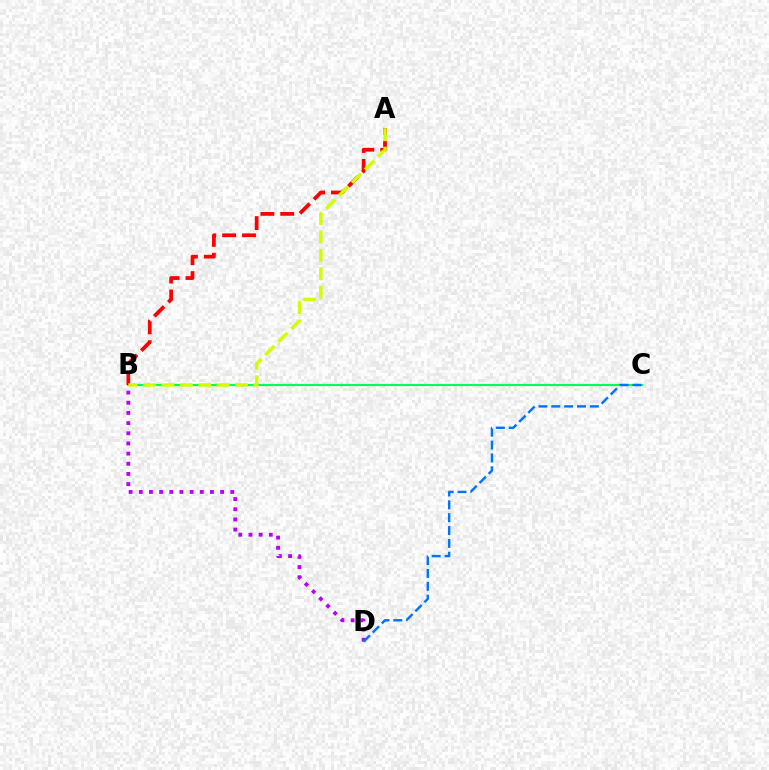{('B', 'C'): [{'color': '#00ff5c', 'line_style': 'solid', 'thickness': 1.52}], ('A', 'B'): [{'color': '#ff0000', 'line_style': 'dashed', 'thickness': 2.7}, {'color': '#d1ff00', 'line_style': 'dashed', 'thickness': 2.5}], ('B', 'D'): [{'color': '#b900ff', 'line_style': 'dotted', 'thickness': 2.76}], ('C', 'D'): [{'color': '#0074ff', 'line_style': 'dashed', 'thickness': 1.75}]}